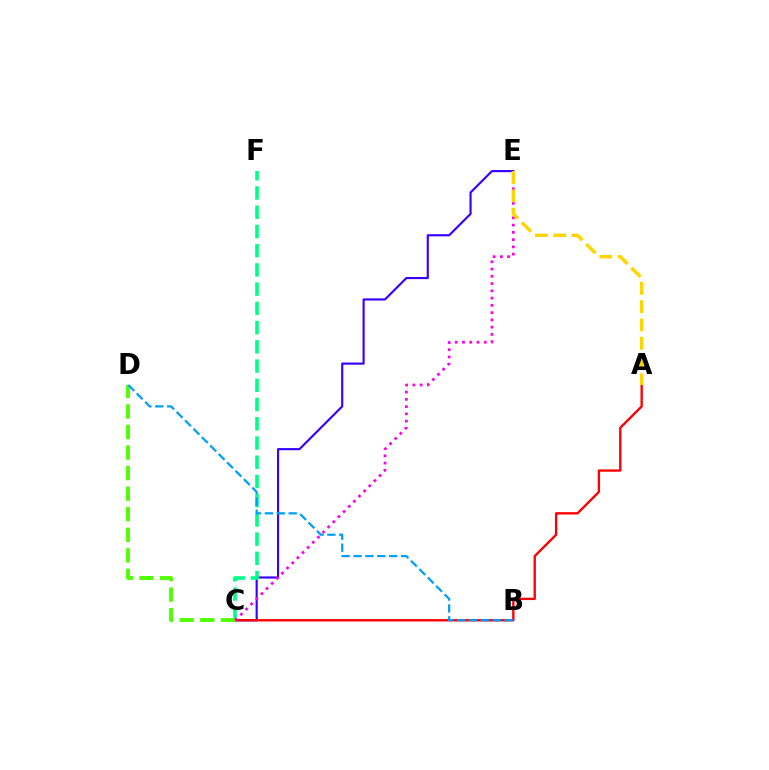{('C', 'E'): [{'color': '#3700ff', 'line_style': 'solid', 'thickness': 1.55}, {'color': '#ff00ed', 'line_style': 'dotted', 'thickness': 1.97}], ('C', 'F'): [{'color': '#00ff86', 'line_style': 'dashed', 'thickness': 2.61}], ('A', 'C'): [{'color': '#ff0000', 'line_style': 'solid', 'thickness': 1.7}], ('C', 'D'): [{'color': '#4fff00', 'line_style': 'dashed', 'thickness': 2.79}], ('B', 'D'): [{'color': '#009eff', 'line_style': 'dashed', 'thickness': 1.62}], ('A', 'E'): [{'color': '#ffd500', 'line_style': 'dashed', 'thickness': 2.49}]}